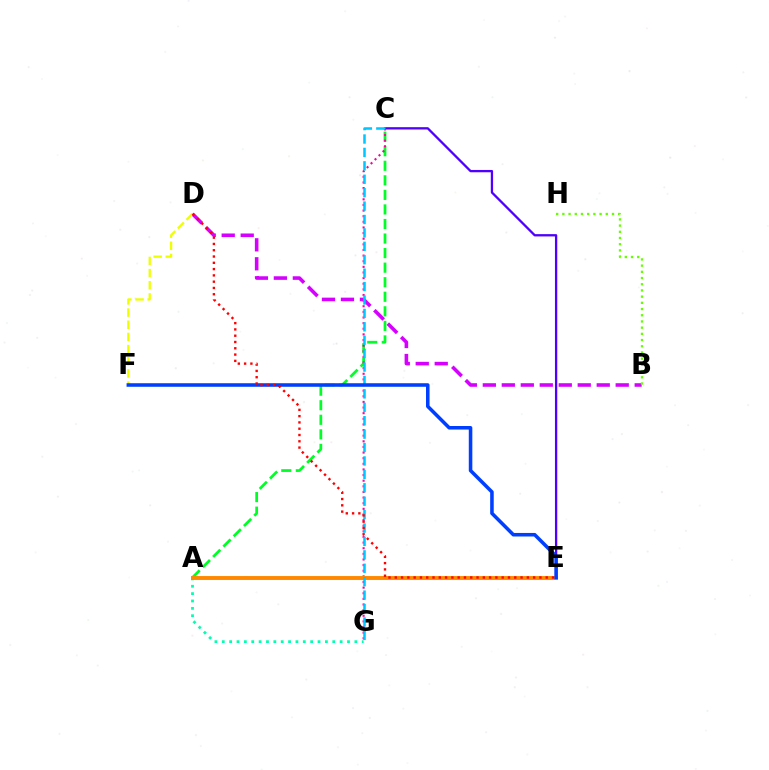{('A', 'C'): [{'color': '#00ff27', 'line_style': 'dashed', 'thickness': 1.98}], ('C', 'G'): [{'color': '#ff00a0', 'line_style': 'dotted', 'thickness': 1.53}, {'color': '#00c7ff', 'line_style': 'dashed', 'thickness': 1.82}], ('C', 'E'): [{'color': '#4f00ff', 'line_style': 'solid', 'thickness': 1.66}], ('B', 'D'): [{'color': '#d600ff', 'line_style': 'dashed', 'thickness': 2.58}], ('B', 'H'): [{'color': '#66ff00', 'line_style': 'dotted', 'thickness': 1.69}], ('D', 'F'): [{'color': '#eeff00', 'line_style': 'dashed', 'thickness': 1.65}], ('A', 'G'): [{'color': '#00ffaf', 'line_style': 'dotted', 'thickness': 2.0}], ('A', 'E'): [{'color': '#ff8800', 'line_style': 'solid', 'thickness': 2.82}], ('E', 'F'): [{'color': '#003fff', 'line_style': 'solid', 'thickness': 2.55}], ('D', 'E'): [{'color': '#ff0000', 'line_style': 'dotted', 'thickness': 1.71}]}